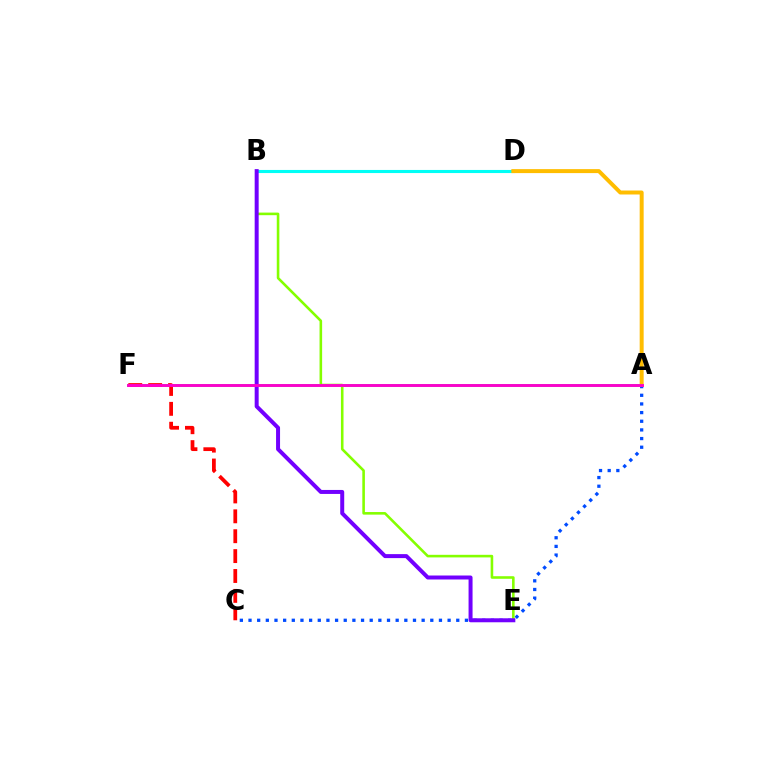{('A', 'F'): [{'color': '#00ff39', 'line_style': 'solid', 'thickness': 1.84}, {'color': '#ff00cf', 'line_style': 'solid', 'thickness': 2.06}], ('A', 'C'): [{'color': '#004bff', 'line_style': 'dotted', 'thickness': 2.35}], ('C', 'F'): [{'color': '#ff0000', 'line_style': 'dashed', 'thickness': 2.7}], ('B', 'E'): [{'color': '#84ff00', 'line_style': 'solid', 'thickness': 1.86}, {'color': '#7200ff', 'line_style': 'solid', 'thickness': 2.87}], ('B', 'D'): [{'color': '#00fff6', 'line_style': 'solid', 'thickness': 2.23}], ('A', 'D'): [{'color': '#ffbd00', 'line_style': 'solid', 'thickness': 2.86}]}